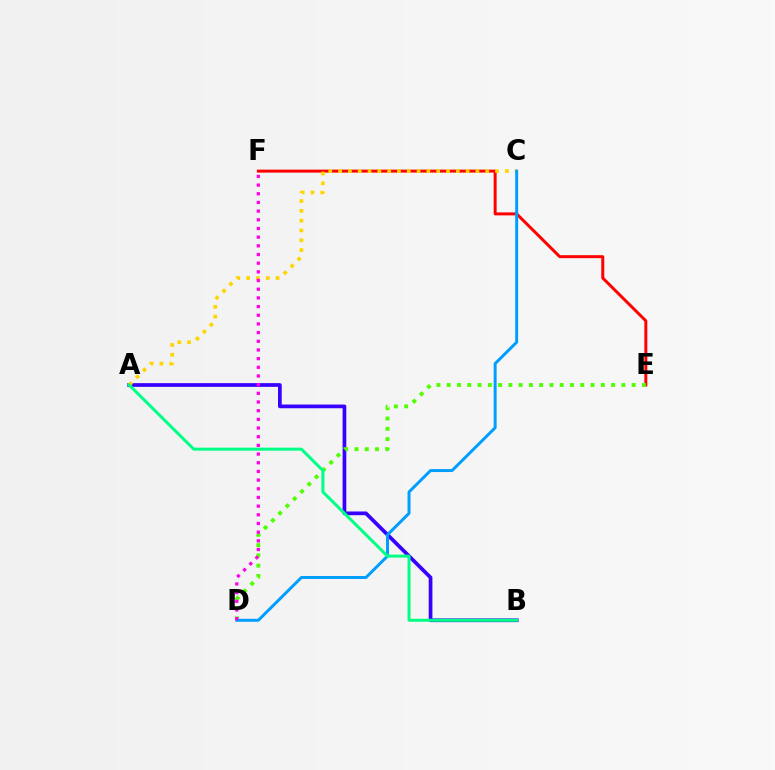{('A', 'B'): [{'color': '#3700ff', 'line_style': 'solid', 'thickness': 2.67}, {'color': '#00ff86', 'line_style': 'solid', 'thickness': 2.17}], ('E', 'F'): [{'color': '#ff0000', 'line_style': 'solid', 'thickness': 2.14}], ('A', 'C'): [{'color': '#ffd500', 'line_style': 'dotted', 'thickness': 2.66}], ('D', 'E'): [{'color': '#4fff00', 'line_style': 'dotted', 'thickness': 2.79}], ('C', 'D'): [{'color': '#009eff', 'line_style': 'solid', 'thickness': 2.13}], ('D', 'F'): [{'color': '#ff00ed', 'line_style': 'dotted', 'thickness': 2.36}]}